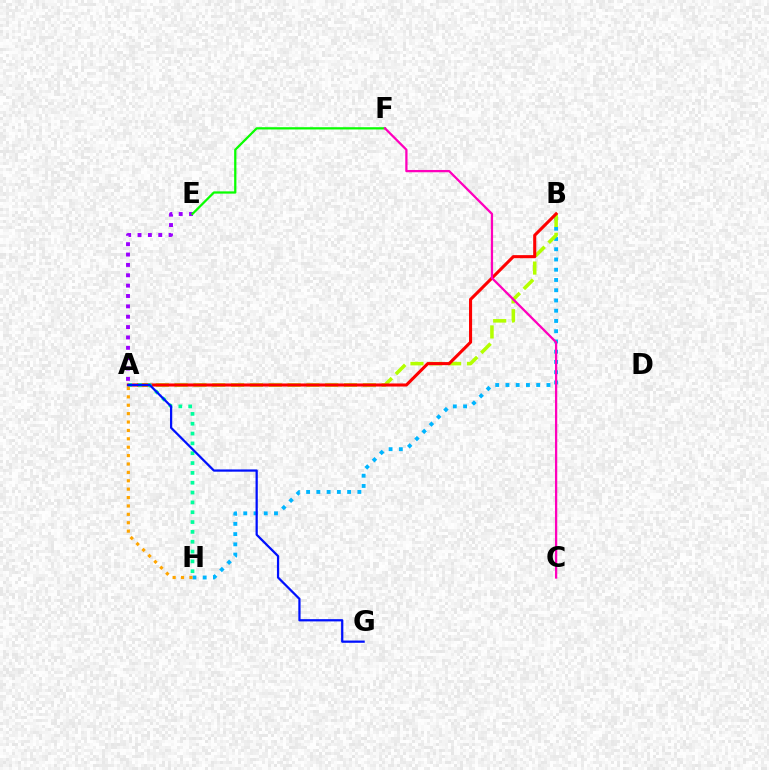{('A', 'E'): [{'color': '#9b00ff', 'line_style': 'dotted', 'thickness': 2.81}], ('E', 'F'): [{'color': '#08ff00', 'line_style': 'solid', 'thickness': 1.62}], ('B', 'H'): [{'color': '#00b5ff', 'line_style': 'dotted', 'thickness': 2.78}], ('A', 'B'): [{'color': '#b3ff00', 'line_style': 'dashed', 'thickness': 2.56}, {'color': '#ff0000', 'line_style': 'solid', 'thickness': 2.22}], ('A', 'H'): [{'color': '#00ff9d', 'line_style': 'dotted', 'thickness': 2.67}, {'color': '#ffa500', 'line_style': 'dotted', 'thickness': 2.28}], ('C', 'F'): [{'color': '#ff00bd', 'line_style': 'solid', 'thickness': 1.64}], ('A', 'G'): [{'color': '#0010ff', 'line_style': 'solid', 'thickness': 1.61}]}